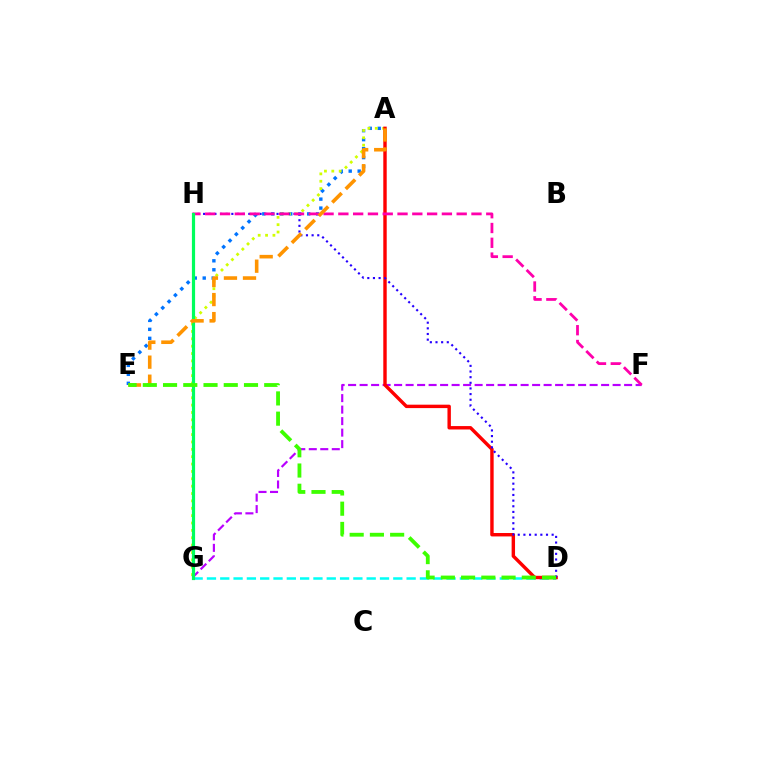{('D', 'G'): [{'color': '#00fff6', 'line_style': 'dashed', 'thickness': 1.81}], ('F', 'G'): [{'color': '#b900ff', 'line_style': 'dashed', 'thickness': 1.56}], ('A', 'E'): [{'color': '#0074ff', 'line_style': 'dotted', 'thickness': 2.44}, {'color': '#ff9400', 'line_style': 'dashed', 'thickness': 2.59}], ('A', 'G'): [{'color': '#d1ff00', 'line_style': 'dotted', 'thickness': 2.0}], ('A', 'D'): [{'color': '#ff0000', 'line_style': 'solid', 'thickness': 2.46}], ('D', 'H'): [{'color': '#2500ff', 'line_style': 'dotted', 'thickness': 1.53}], ('F', 'H'): [{'color': '#ff00ac', 'line_style': 'dashed', 'thickness': 2.01}], ('G', 'H'): [{'color': '#00ff5c', 'line_style': 'solid', 'thickness': 2.3}], ('D', 'E'): [{'color': '#3dff00', 'line_style': 'dashed', 'thickness': 2.75}]}